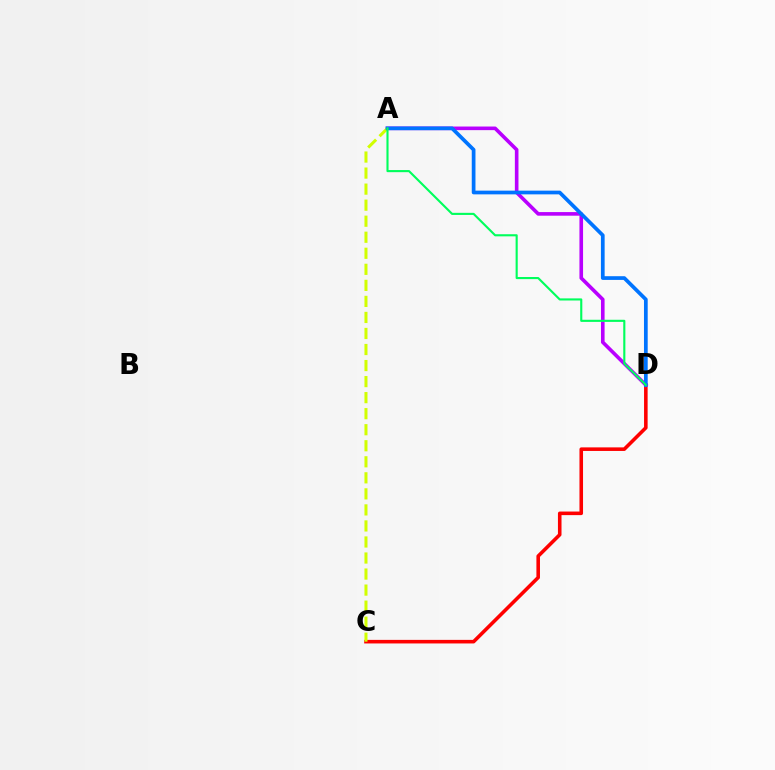{('C', 'D'): [{'color': '#ff0000', 'line_style': 'solid', 'thickness': 2.57}], ('A', 'D'): [{'color': '#b900ff', 'line_style': 'solid', 'thickness': 2.6}, {'color': '#0074ff', 'line_style': 'solid', 'thickness': 2.68}, {'color': '#00ff5c', 'line_style': 'solid', 'thickness': 1.53}], ('A', 'C'): [{'color': '#d1ff00', 'line_style': 'dashed', 'thickness': 2.18}]}